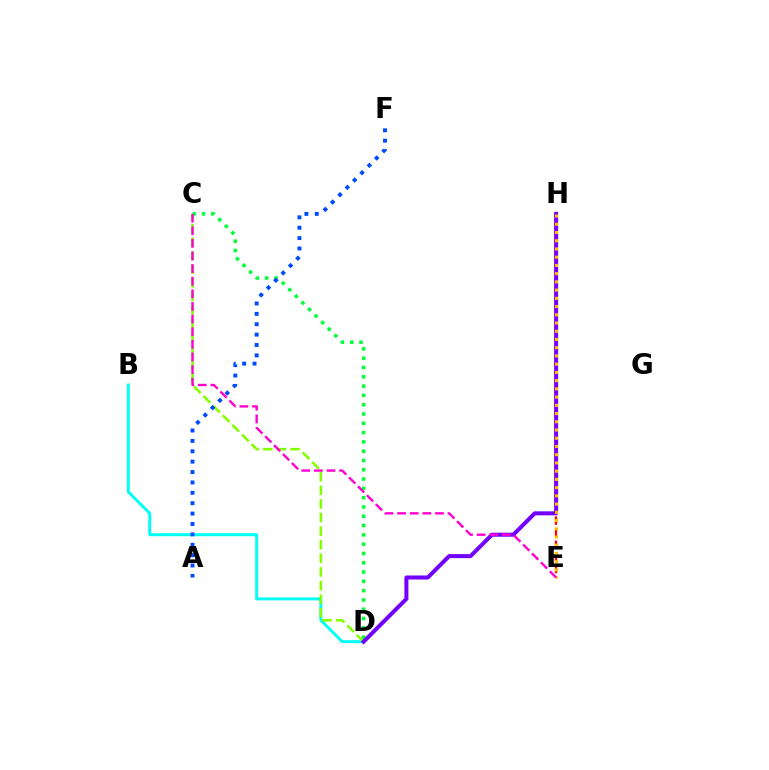{('B', 'D'): [{'color': '#00fff6', 'line_style': 'solid', 'thickness': 2.13}], ('C', 'D'): [{'color': '#84ff00', 'line_style': 'dashed', 'thickness': 1.85}, {'color': '#00ff39', 'line_style': 'dotted', 'thickness': 2.53}], ('E', 'H'): [{'color': '#ff0000', 'line_style': 'dashed', 'thickness': 1.64}, {'color': '#ffbd00', 'line_style': 'dotted', 'thickness': 2.24}], ('D', 'H'): [{'color': '#7200ff', 'line_style': 'solid', 'thickness': 2.9}], ('A', 'F'): [{'color': '#004bff', 'line_style': 'dotted', 'thickness': 2.82}], ('C', 'E'): [{'color': '#ff00cf', 'line_style': 'dashed', 'thickness': 1.71}]}